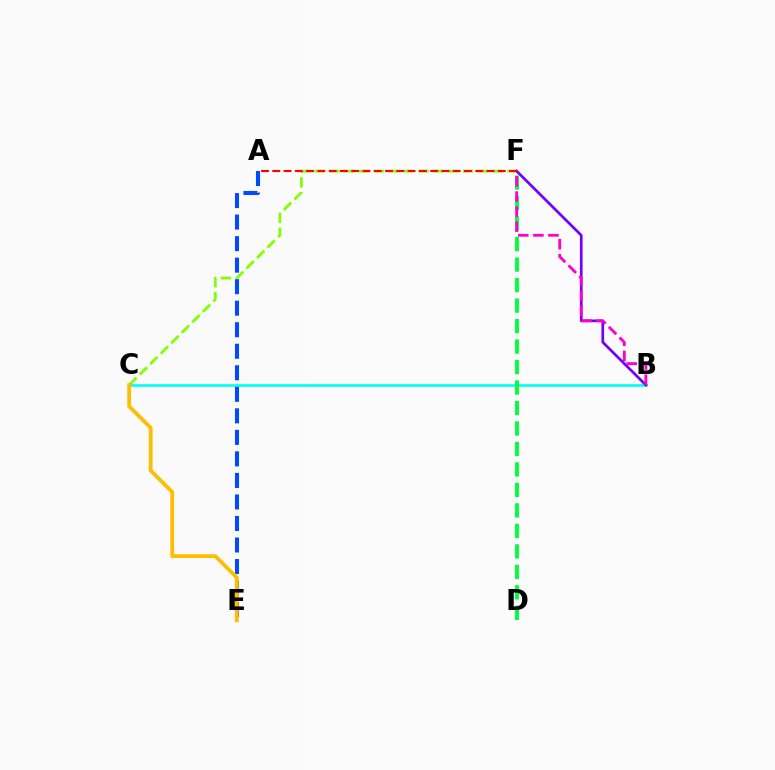{('B', 'C'): [{'color': '#00fff6', 'line_style': 'solid', 'thickness': 1.93}], ('D', 'F'): [{'color': '#00ff39', 'line_style': 'dashed', 'thickness': 2.78}], ('C', 'F'): [{'color': '#84ff00', 'line_style': 'dashed', 'thickness': 2.01}], ('A', 'E'): [{'color': '#004bff', 'line_style': 'dashed', 'thickness': 2.92}], ('B', 'F'): [{'color': '#7200ff', 'line_style': 'solid', 'thickness': 1.94}, {'color': '#ff00cf', 'line_style': 'dashed', 'thickness': 2.05}], ('A', 'F'): [{'color': '#ff0000', 'line_style': 'dashed', 'thickness': 1.53}], ('C', 'E'): [{'color': '#ffbd00', 'line_style': 'solid', 'thickness': 2.72}]}